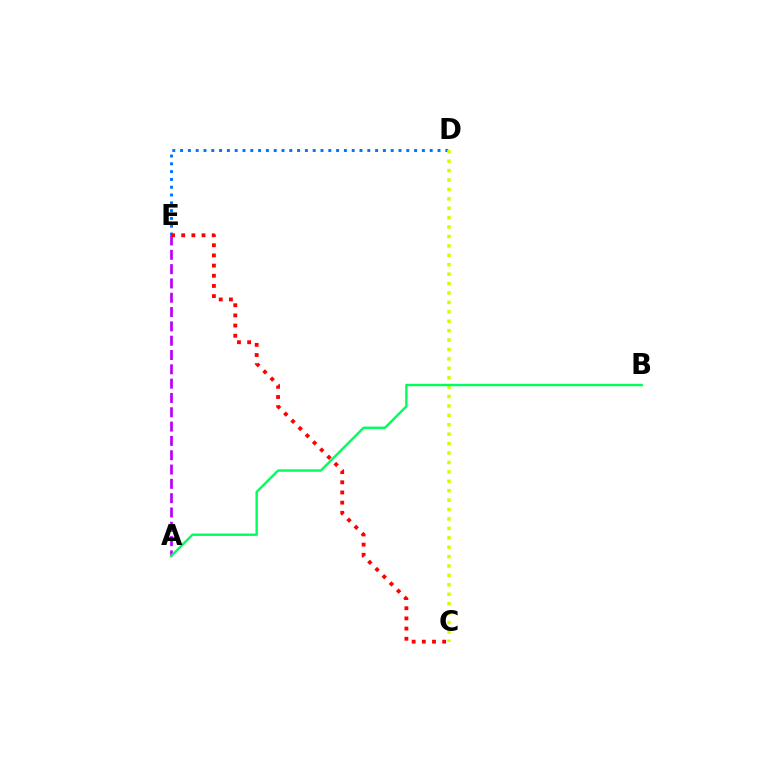{('D', 'E'): [{'color': '#0074ff', 'line_style': 'dotted', 'thickness': 2.12}], ('C', 'D'): [{'color': '#d1ff00', 'line_style': 'dotted', 'thickness': 2.56}], ('A', 'E'): [{'color': '#b900ff', 'line_style': 'dashed', 'thickness': 1.94}], ('A', 'B'): [{'color': '#00ff5c', 'line_style': 'solid', 'thickness': 1.74}], ('C', 'E'): [{'color': '#ff0000', 'line_style': 'dotted', 'thickness': 2.76}]}